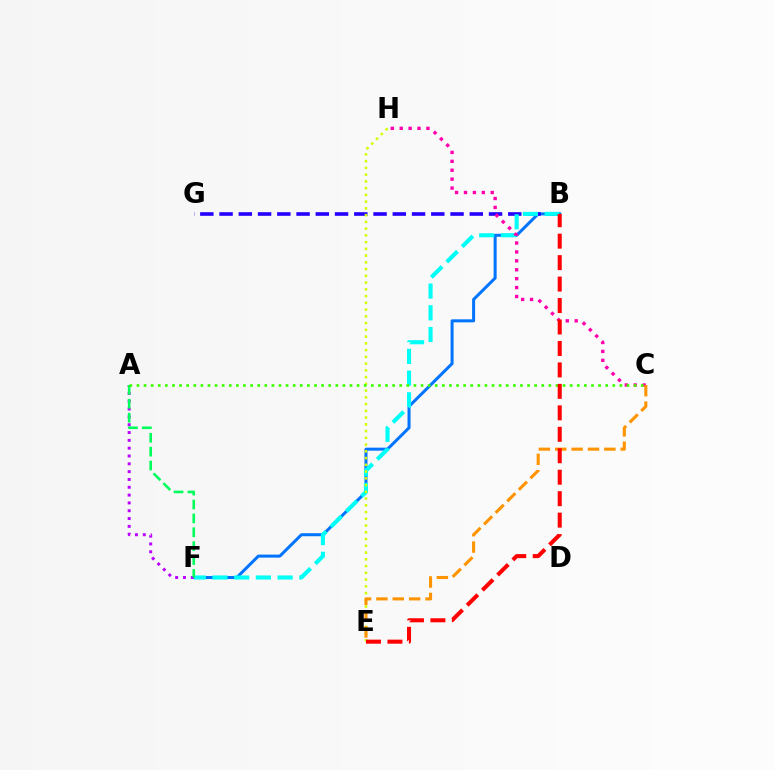{('B', 'F'): [{'color': '#0074ff', 'line_style': 'solid', 'thickness': 2.17}, {'color': '#00fff6', 'line_style': 'dashed', 'thickness': 2.95}], ('B', 'G'): [{'color': '#2500ff', 'line_style': 'dashed', 'thickness': 2.61}], ('E', 'H'): [{'color': '#d1ff00', 'line_style': 'dotted', 'thickness': 1.83}], ('C', 'H'): [{'color': '#ff00ac', 'line_style': 'dotted', 'thickness': 2.42}], ('C', 'E'): [{'color': '#ff9400', 'line_style': 'dashed', 'thickness': 2.22}], ('A', 'F'): [{'color': '#b900ff', 'line_style': 'dotted', 'thickness': 2.12}, {'color': '#00ff5c', 'line_style': 'dashed', 'thickness': 1.89}], ('A', 'C'): [{'color': '#3dff00', 'line_style': 'dotted', 'thickness': 1.93}], ('B', 'E'): [{'color': '#ff0000', 'line_style': 'dashed', 'thickness': 2.92}]}